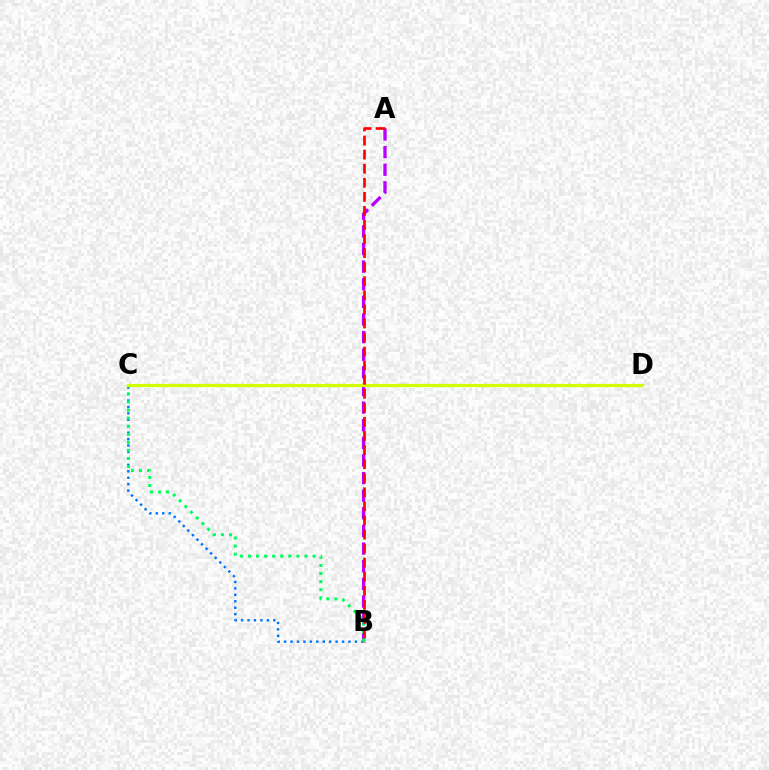{('B', 'C'): [{'color': '#0074ff', 'line_style': 'dotted', 'thickness': 1.75}, {'color': '#00ff5c', 'line_style': 'dotted', 'thickness': 2.19}], ('A', 'B'): [{'color': '#b900ff', 'line_style': 'dashed', 'thickness': 2.39}, {'color': '#ff0000', 'line_style': 'dashed', 'thickness': 1.91}], ('C', 'D'): [{'color': '#d1ff00', 'line_style': 'solid', 'thickness': 2.33}]}